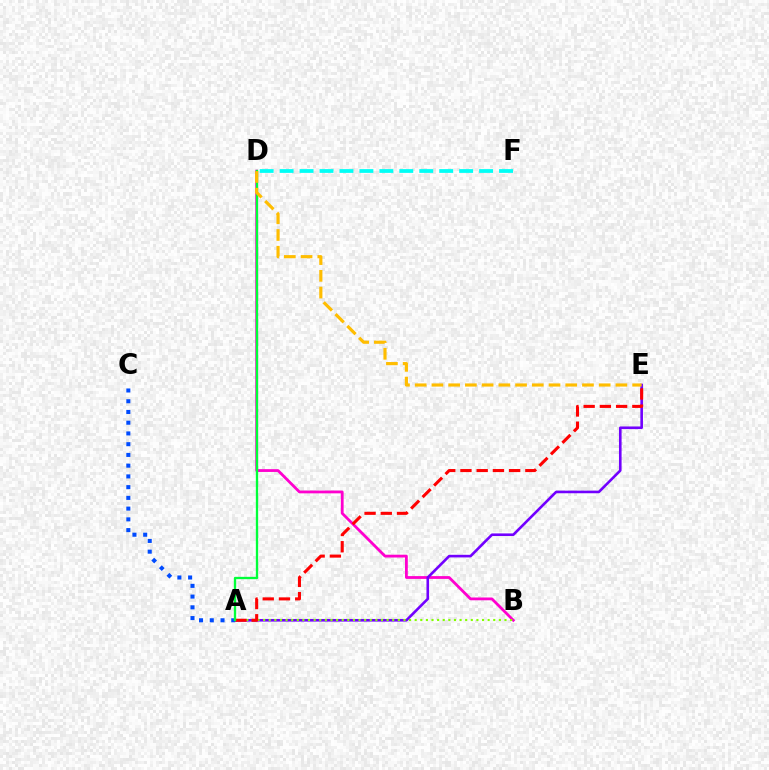{('B', 'D'): [{'color': '#ff00cf', 'line_style': 'solid', 'thickness': 2.01}], ('D', 'F'): [{'color': '#00fff6', 'line_style': 'dashed', 'thickness': 2.71}], ('A', 'E'): [{'color': '#7200ff', 'line_style': 'solid', 'thickness': 1.88}, {'color': '#ff0000', 'line_style': 'dashed', 'thickness': 2.2}], ('A', 'B'): [{'color': '#84ff00', 'line_style': 'dotted', 'thickness': 1.53}], ('A', 'C'): [{'color': '#004bff', 'line_style': 'dotted', 'thickness': 2.92}], ('A', 'D'): [{'color': '#00ff39', 'line_style': 'solid', 'thickness': 1.67}], ('D', 'E'): [{'color': '#ffbd00', 'line_style': 'dashed', 'thickness': 2.27}]}